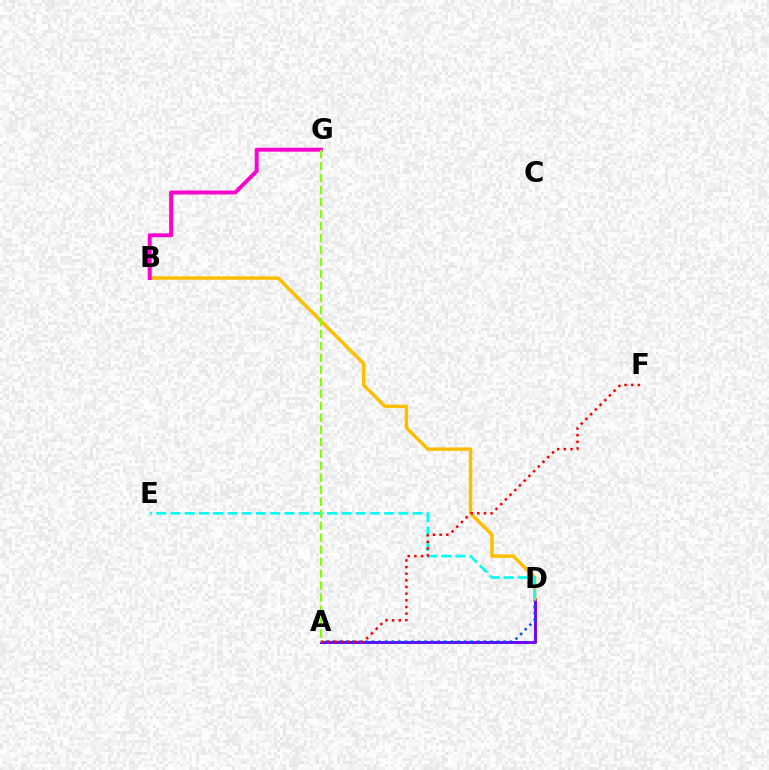{('A', 'D'): [{'color': '#00ff39', 'line_style': 'dashed', 'thickness': 2.27}, {'color': '#7200ff', 'line_style': 'solid', 'thickness': 2.08}, {'color': '#004bff', 'line_style': 'dotted', 'thickness': 1.79}], ('B', 'D'): [{'color': '#ffbd00', 'line_style': 'solid', 'thickness': 2.48}], ('B', 'G'): [{'color': '#ff00cf', 'line_style': 'solid', 'thickness': 2.82}], ('D', 'E'): [{'color': '#00fff6', 'line_style': 'dashed', 'thickness': 1.94}], ('A', 'F'): [{'color': '#ff0000', 'line_style': 'dotted', 'thickness': 1.81}], ('A', 'G'): [{'color': '#84ff00', 'line_style': 'dashed', 'thickness': 1.63}]}